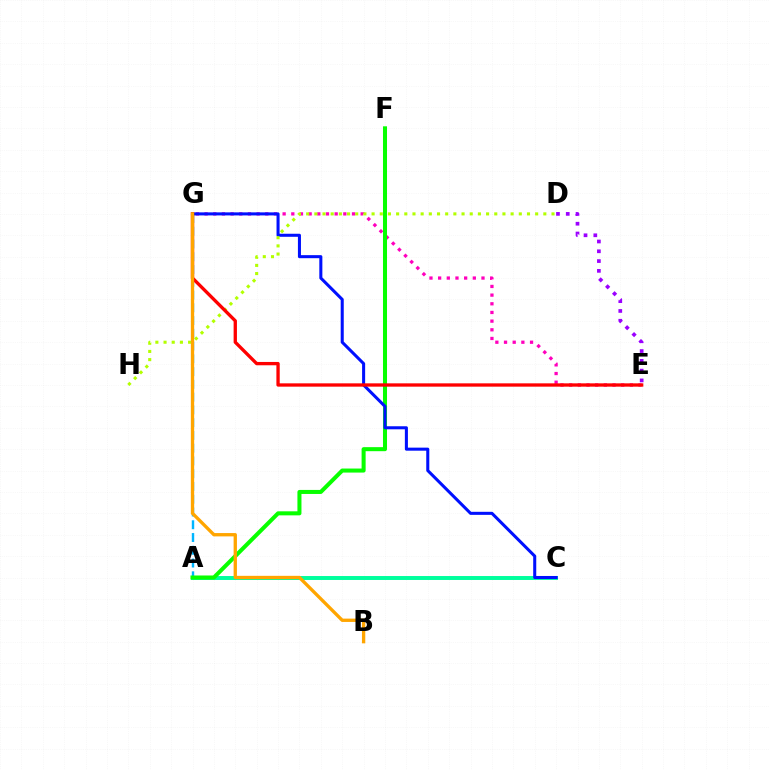{('A', 'G'): [{'color': '#00b5ff', 'line_style': 'dashed', 'thickness': 1.73}], ('D', 'E'): [{'color': '#9b00ff', 'line_style': 'dotted', 'thickness': 2.66}], ('A', 'C'): [{'color': '#00ff9d', 'line_style': 'solid', 'thickness': 2.84}], ('E', 'G'): [{'color': '#ff00bd', 'line_style': 'dotted', 'thickness': 2.36}, {'color': '#ff0000', 'line_style': 'solid', 'thickness': 2.39}], ('A', 'F'): [{'color': '#08ff00', 'line_style': 'solid', 'thickness': 2.9}], ('C', 'G'): [{'color': '#0010ff', 'line_style': 'solid', 'thickness': 2.2}], ('D', 'H'): [{'color': '#b3ff00', 'line_style': 'dotted', 'thickness': 2.22}], ('B', 'G'): [{'color': '#ffa500', 'line_style': 'solid', 'thickness': 2.4}]}